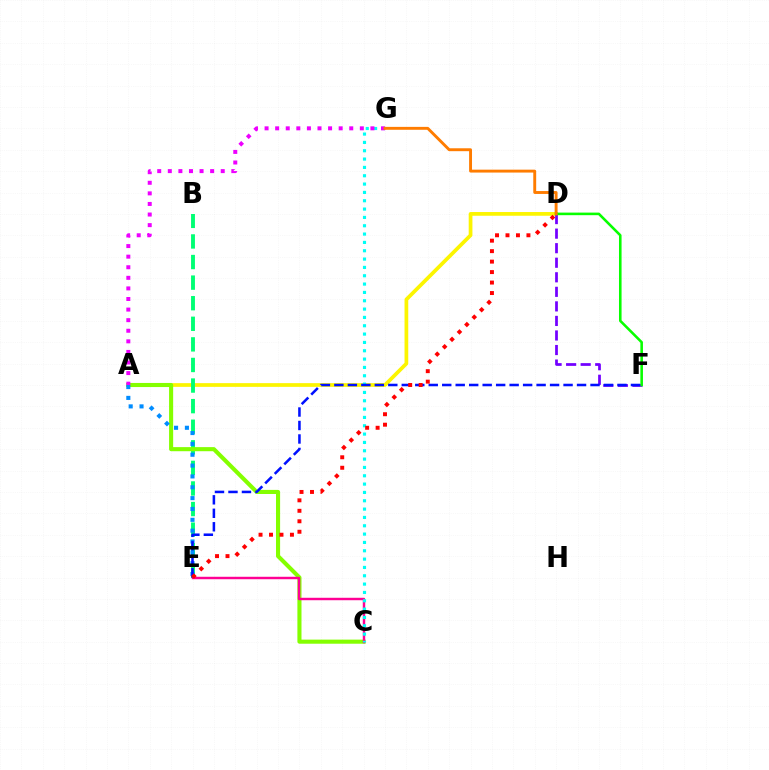{('A', 'D'): [{'color': '#fcf500', 'line_style': 'solid', 'thickness': 2.68}], ('D', 'F'): [{'color': '#7200ff', 'line_style': 'dashed', 'thickness': 1.98}, {'color': '#08ff00', 'line_style': 'solid', 'thickness': 1.86}], ('B', 'E'): [{'color': '#00ff74', 'line_style': 'dashed', 'thickness': 2.8}], ('A', 'C'): [{'color': '#84ff00', 'line_style': 'solid', 'thickness': 2.95}], ('C', 'E'): [{'color': '#ff0094', 'line_style': 'solid', 'thickness': 1.76}], ('A', 'E'): [{'color': '#008cff', 'line_style': 'dotted', 'thickness': 2.95}], ('C', 'G'): [{'color': '#00fff6', 'line_style': 'dotted', 'thickness': 2.26}], ('A', 'G'): [{'color': '#ee00ff', 'line_style': 'dotted', 'thickness': 2.88}], ('E', 'F'): [{'color': '#0010ff', 'line_style': 'dashed', 'thickness': 1.83}], ('D', 'G'): [{'color': '#ff7c00', 'line_style': 'solid', 'thickness': 2.09}], ('D', 'E'): [{'color': '#ff0000', 'line_style': 'dotted', 'thickness': 2.85}]}